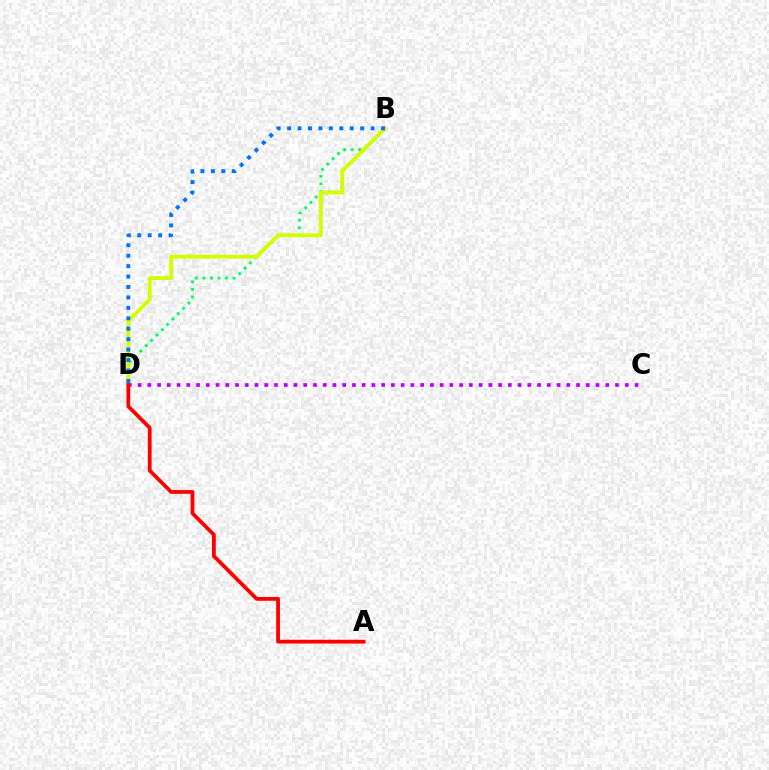{('B', 'D'): [{'color': '#00ff5c', 'line_style': 'dotted', 'thickness': 2.05}, {'color': '#d1ff00', 'line_style': 'solid', 'thickness': 2.78}, {'color': '#0074ff', 'line_style': 'dotted', 'thickness': 2.84}], ('C', 'D'): [{'color': '#b900ff', 'line_style': 'dotted', 'thickness': 2.65}], ('A', 'D'): [{'color': '#ff0000', 'line_style': 'solid', 'thickness': 2.72}]}